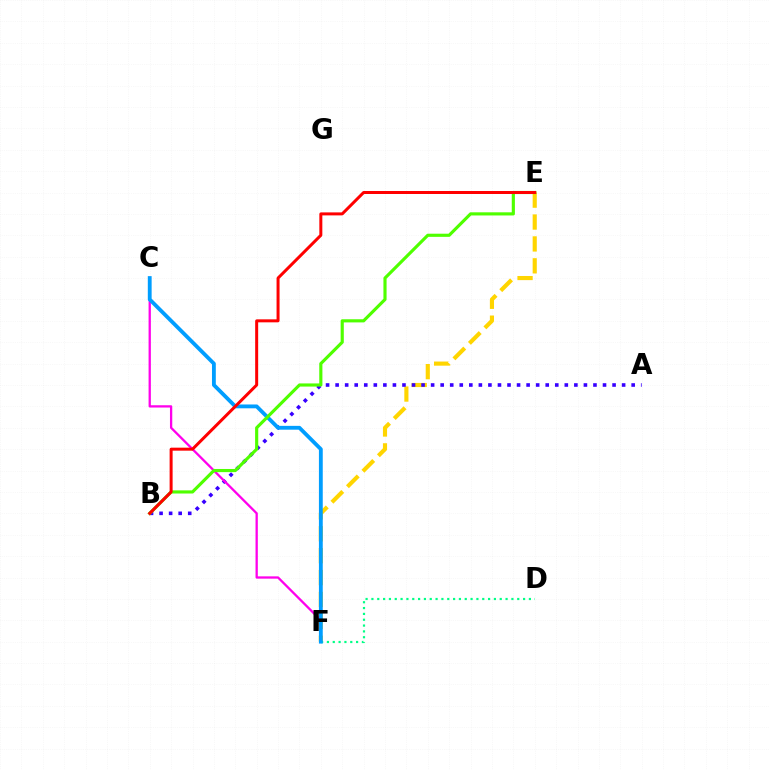{('E', 'F'): [{'color': '#ffd500', 'line_style': 'dashed', 'thickness': 2.97}], ('A', 'B'): [{'color': '#3700ff', 'line_style': 'dotted', 'thickness': 2.59}], ('C', 'F'): [{'color': '#ff00ed', 'line_style': 'solid', 'thickness': 1.65}, {'color': '#009eff', 'line_style': 'solid', 'thickness': 2.76}], ('D', 'F'): [{'color': '#00ff86', 'line_style': 'dotted', 'thickness': 1.58}], ('B', 'E'): [{'color': '#4fff00', 'line_style': 'solid', 'thickness': 2.27}, {'color': '#ff0000', 'line_style': 'solid', 'thickness': 2.16}]}